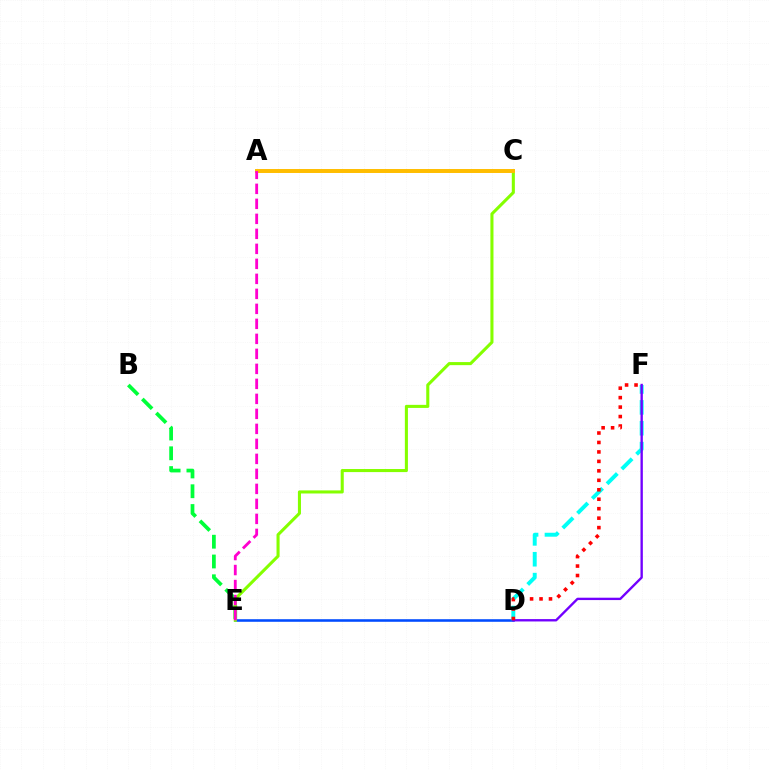{('B', 'E'): [{'color': '#00ff39', 'line_style': 'dashed', 'thickness': 2.69}], ('D', 'E'): [{'color': '#004bff', 'line_style': 'solid', 'thickness': 1.85}], ('C', 'E'): [{'color': '#84ff00', 'line_style': 'solid', 'thickness': 2.21}], ('D', 'F'): [{'color': '#00fff6', 'line_style': 'dashed', 'thickness': 2.84}, {'color': '#7200ff', 'line_style': 'solid', 'thickness': 1.7}, {'color': '#ff0000', 'line_style': 'dotted', 'thickness': 2.57}], ('A', 'C'): [{'color': '#ffbd00', 'line_style': 'solid', 'thickness': 2.85}], ('A', 'E'): [{'color': '#ff00cf', 'line_style': 'dashed', 'thickness': 2.04}]}